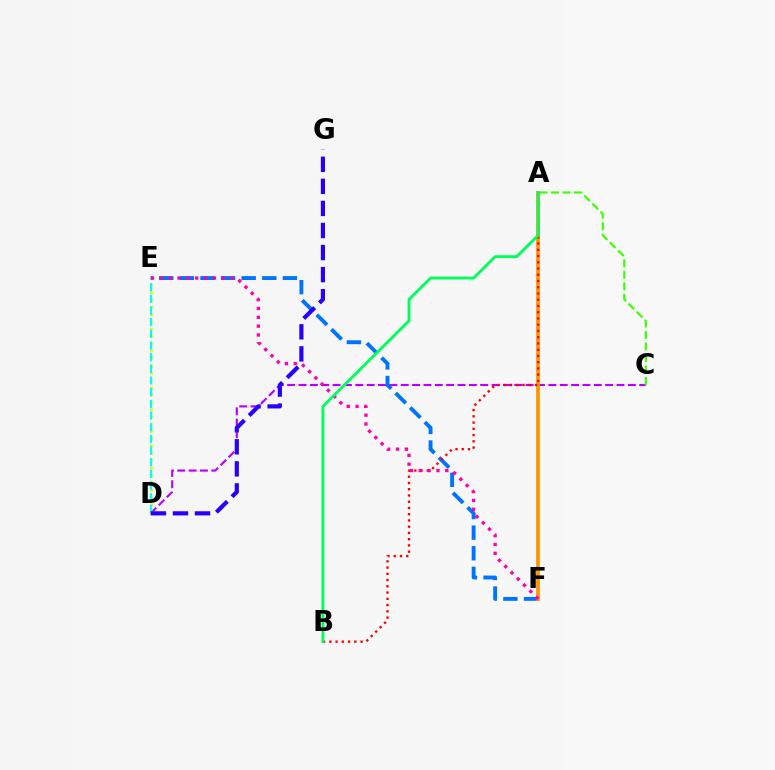{('C', 'D'): [{'color': '#b900ff', 'line_style': 'dashed', 'thickness': 1.54}], ('A', 'C'): [{'color': '#3dff00', 'line_style': 'dashed', 'thickness': 1.56}], ('E', 'F'): [{'color': '#0074ff', 'line_style': 'dashed', 'thickness': 2.8}, {'color': '#ff00ac', 'line_style': 'dotted', 'thickness': 2.4}], ('D', 'E'): [{'color': '#d1ff00', 'line_style': 'dotted', 'thickness': 1.99}, {'color': '#00fff6', 'line_style': 'dashed', 'thickness': 1.59}], ('A', 'F'): [{'color': '#ff9400', 'line_style': 'solid', 'thickness': 2.68}], ('A', 'B'): [{'color': '#ff0000', 'line_style': 'dotted', 'thickness': 1.7}, {'color': '#00ff5c', 'line_style': 'solid', 'thickness': 2.07}], ('D', 'G'): [{'color': '#2500ff', 'line_style': 'dashed', 'thickness': 3.0}]}